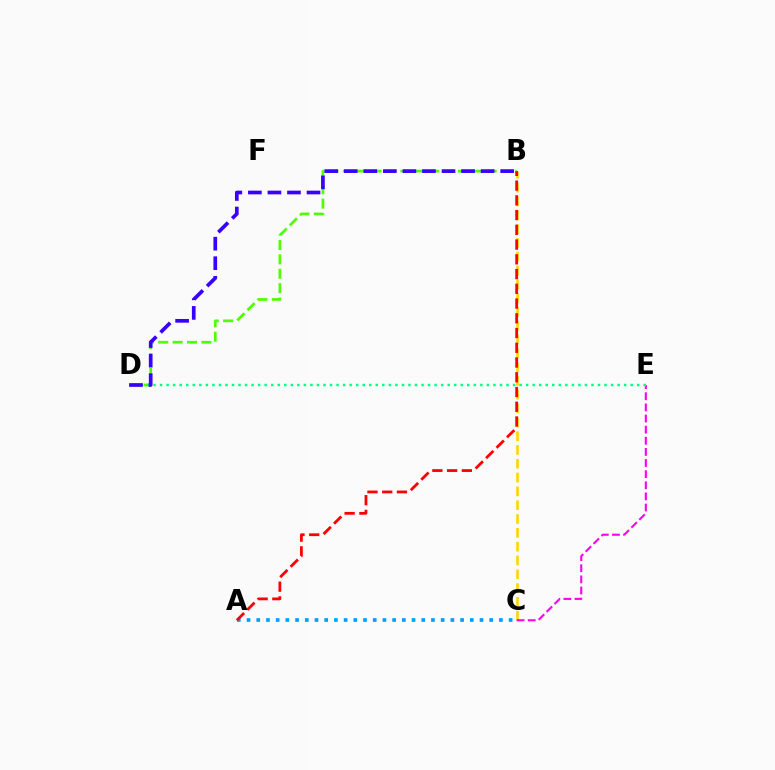{('A', 'C'): [{'color': '#009eff', 'line_style': 'dotted', 'thickness': 2.64}], ('B', 'C'): [{'color': '#ffd500', 'line_style': 'dashed', 'thickness': 1.88}], ('C', 'E'): [{'color': '#ff00ed', 'line_style': 'dashed', 'thickness': 1.51}], ('B', 'D'): [{'color': '#4fff00', 'line_style': 'dashed', 'thickness': 1.95}, {'color': '#3700ff', 'line_style': 'dashed', 'thickness': 2.66}], ('D', 'E'): [{'color': '#00ff86', 'line_style': 'dotted', 'thickness': 1.78}], ('A', 'B'): [{'color': '#ff0000', 'line_style': 'dashed', 'thickness': 2.0}]}